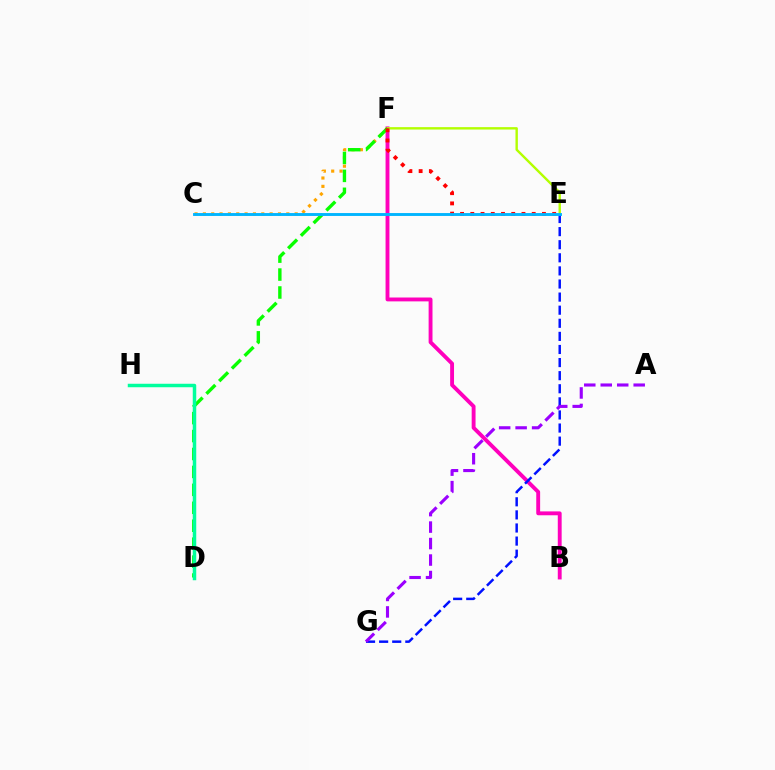{('B', 'F'): [{'color': '#ff00bd', 'line_style': 'solid', 'thickness': 2.79}], ('E', 'F'): [{'color': '#b3ff00', 'line_style': 'solid', 'thickness': 1.73}, {'color': '#ff0000', 'line_style': 'dotted', 'thickness': 2.78}], ('C', 'F'): [{'color': '#ffa500', 'line_style': 'dotted', 'thickness': 2.27}], ('D', 'F'): [{'color': '#08ff00', 'line_style': 'dashed', 'thickness': 2.44}], ('E', 'G'): [{'color': '#0010ff', 'line_style': 'dashed', 'thickness': 1.78}], ('D', 'H'): [{'color': '#00ff9d', 'line_style': 'solid', 'thickness': 2.51}], ('A', 'G'): [{'color': '#9b00ff', 'line_style': 'dashed', 'thickness': 2.24}], ('C', 'E'): [{'color': '#00b5ff', 'line_style': 'solid', 'thickness': 2.08}]}